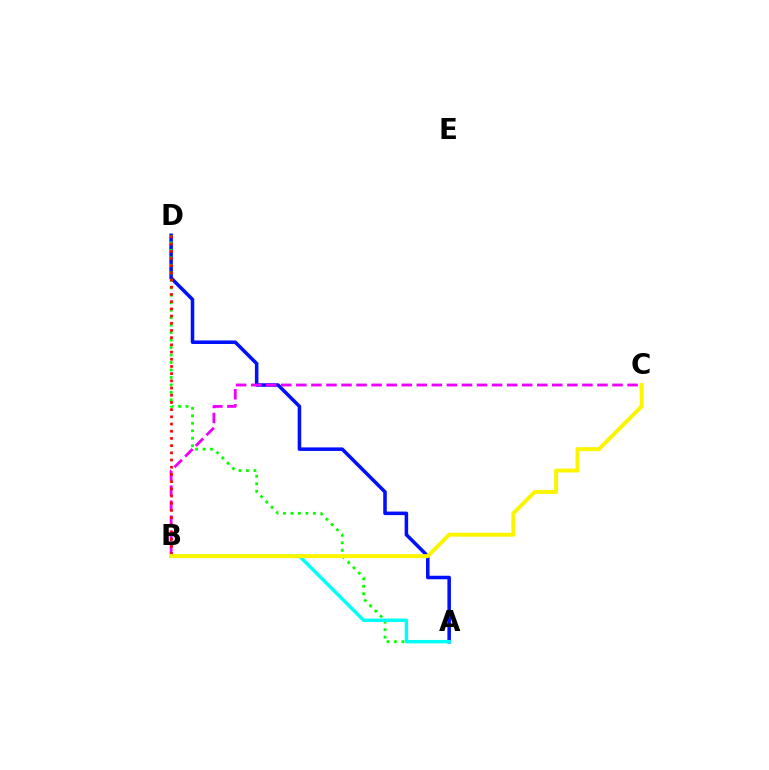{('A', 'D'): [{'color': '#0010ff', 'line_style': 'solid', 'thickness': 2.54}, {'color': '#08ff00', 'line_style': 'dotted', 'thickness': 2.03}], ('B', 'C'): [{'color': '#ee00ff', 'line_style': 'dashed', 'thickness': 2.05}, {'color': '#fcf500', 'line_style': 'solid', 'thickness': 2.86}], ('B', 'D'): [{'color': '#ff0000', 'line_style': 'dotted', 'thickness': 1.96}], ('A', 'B'): [{'color': '#00fff6', 'line_style': 'solid', 'thickness': 2.46}]}